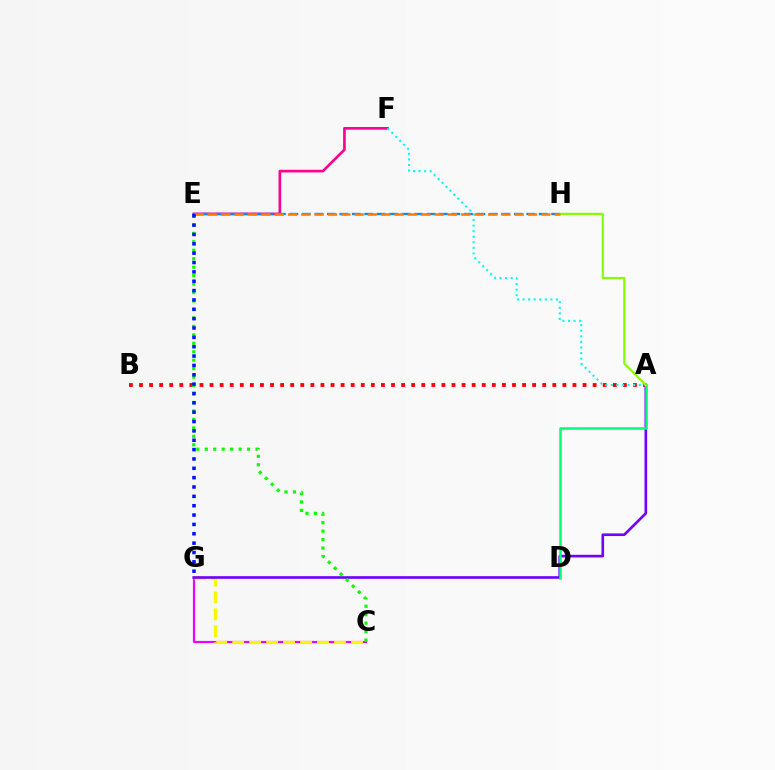{('C', 'G'): [{'color': '#ee00ff', 'line_style': 'solid', 'thickness': 1.58}, {'color': '#fcf500', 'line_style': 'dashed', 'thickness': 2.3}], ('A', 'B'): [{'color': '#ff0000', 'line_style': 'dotted', 'thickness': 2.74}], ('A', 'G'): [{'color': '#7200ff', 'line_style': 'solid', 'thickness': 1.91}], ('E', 'F'): [{'color': '#ff0094', 'line_style': 'solid', 'thickness': 1.93}], ('A', 'F'): [{'color': '#00fff6', 'line_style': 'dotted', 'thickness': 1.51}], ('C', 'E'): [{'color': '#08ff00', 'line_style': 'dotted', 'thickness': 2.3}], ('A', 'D'): [{'color': '#00ff74', 'line_style': 'solid', 'thickness': 1.8}], ('E', 'H'): [{'color': '#008cff', 'line_style': 'dashed', 'thickness': 1.69}, {'color': '#ff7c00', 'line_style': 'dashed', 'thickness': 1.81}], ('A', 'H'): [{'color': '#84ff00', 'line_style': 'solid', 'thickness': 1.59}], ('E', 'G'): [{'color': '#0010ff', 'line_style': 'dotted', 'thickness': 2.54}]}